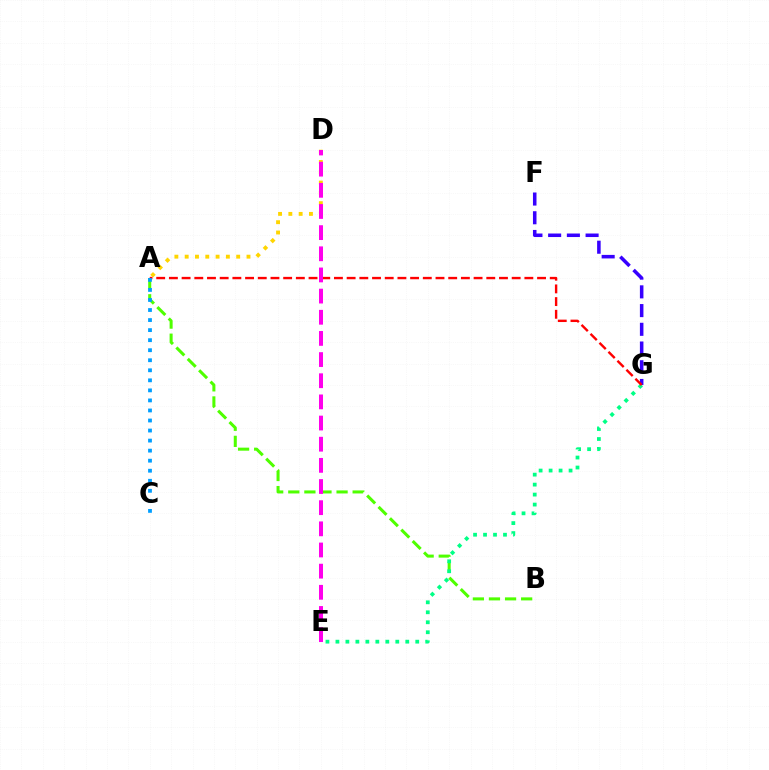{('A', 'B'): [{'color': '#4fff00', 'line_style': 'dashed', 'thickness': 2.19}], ('E', 'G'): [{'color': '#00ff86', 'line_style': 'dotted', 'thickness': 2.71}], ('F', 'G'): [{'color': '#3700ff', 'line_style': 'dashed', 'thickness': 2.54}], ('A', 'D'): [{'color': '#ffd500', 'line_style': 'dotted', 'thickness': 2.8}], ('A', 'G'): [{'color': '#ff0000', 'line_style': 'dashed', 'thickness': 1.72}], ('D', 'E'): [{'color': '#ff00ed', 'line_style': 'dashed', 'thickness': 2.87}], ('A', 'C'): [{'color': '#009eff', 'line_style': 'dotted', 'thickness': 2.73}]}